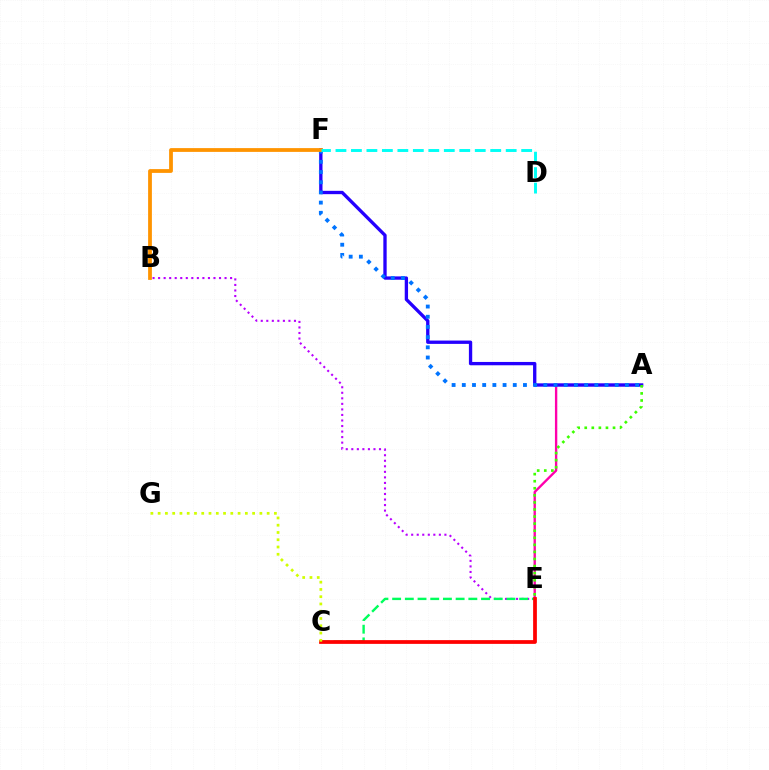{('B', 'E'): [{'color': '#b900ff', 'line_style': 'dotted', 'thickness': 1.5}], ('C', 'E'): [{'color': '#00ff5c', 'line_style': 'dashed', 'thickness': 1.73}, {'color': '#ff0000', 'line_style': 'solid', 'thickness': 2.7}], ('A', 'E'): [{'color': '#ff00ac', 'line_style': 'solid', 'thickness': 1.7}, {'color': '#3dff00', 'line_style': 'dotted', 'thickness': 1.92}], ('A', 'F'): [{'color': '#2500ff', 'line_style': 'solid', 'thickness': 2.39}, {'color': '#0074ff', 'line_style': 'dotted', 'thickness': 2.77}], ('B', 'F'): [{'color': '#ff9400', 'line_style': 'solid', 'thickness': 2.72}], ('D', 'F'): [{'color': '#00fff6', 'line_style': 'dashed', 'thickness': 2.1}], ('C', 'G'): [{'color': '#d1ff00', 'line_style': 'dotted', 'thickness': 1.97}]}